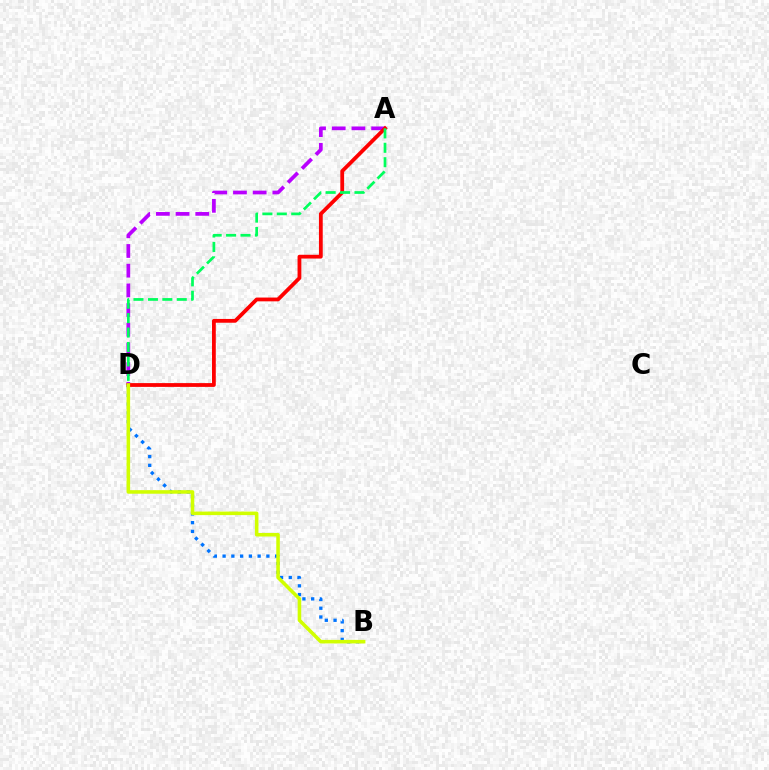{('A', 'D'): [{'color': '#b900ff', 'line_style': 'dashed', 'thickness': 2.68}, {'color': '#ff0000', 'line_style': 'solid', 'thickness': 2.73}, {'color': '#00ff5c', 'line_style': 'dashed', 'thickness': 1.96}], ('B', 'D'): [{'color': '#0074ff', 'line_style': 'dotted', 'thickness': 2.38}, {'color': '#d1ff00', 'line_style': 'solid', 'thickness': 2.56}]}